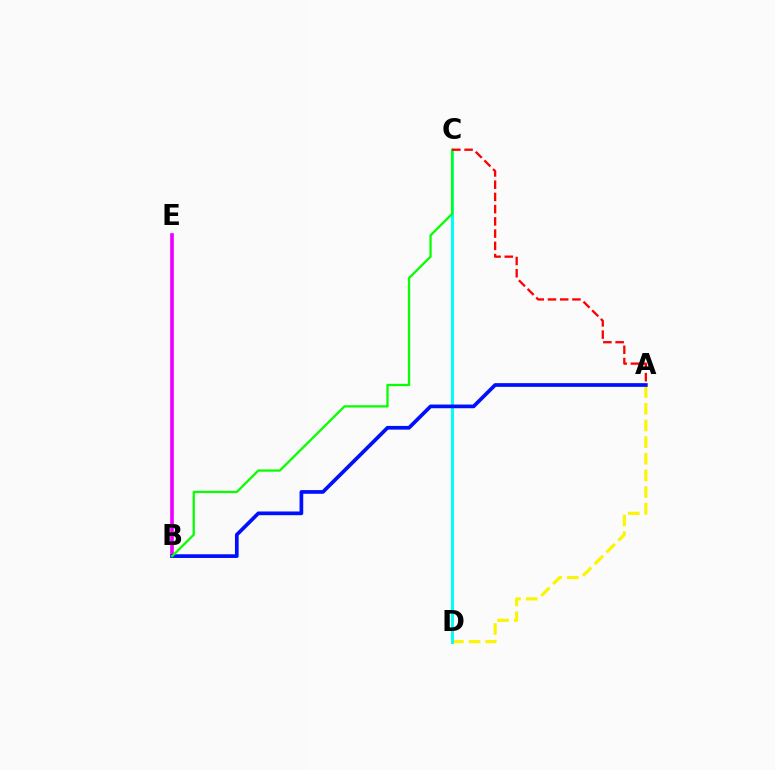{('B', 'E'): [{'color': '#ee00ff', 'line_style': 'solid', 'thickness': 2.63}], ('A', 'D'): [{'color': '#fcf500', 'line_style': 'dashed', 'thickness': 2.26}], ('C', 'D'): [{'color': '#00fff6', 'line_style': 'solid', 'thickness': 2.15}], ('A', 'B'): [{'color': '#0010ff', 'line_style': 'solid', 'thickness': 2.66}], ('B', 'C'): [{'color': '#08ff00', 'line_style': 'solid', 'thickness': 1.64}], ('A', 'C'): [{'color': '#ff0000', 'line_style': 'dashed', 'thickness': 1.66}]}